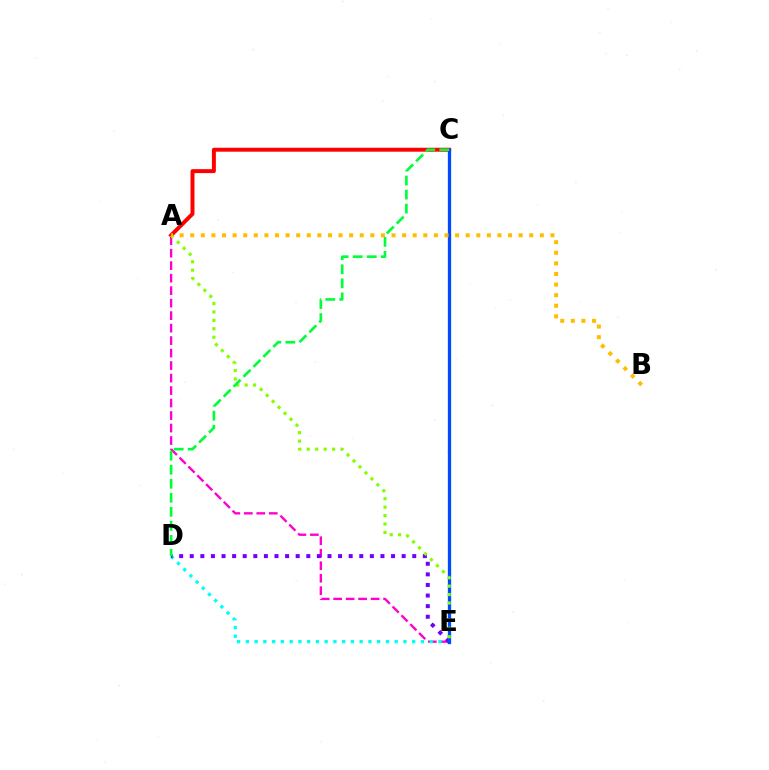{('A', 'E'): [{'color': '#ff00cf', 'line_style': 'dashed', 'thickness': 1.7}, {'color': '#84ff00', 'line_style': 'dotted', 'thickness': 2.29}], ('D', 'E'): [{'color': '#00fff6', 'line_style': 'dotted', 'thickness': 2.38}, {'color': '#7200ff', 'line_style': 'dotted', 'thickness': 2.88}], ('A', 'C'): [{'color': '#ff0000', 'line_style': 'solid', 'thickness': 2.84}], ('C', 'E'): [{'color': '#004bff', 'line_style': 'solid', 'thickness': 2.38}], ('A', 'B'): [{'color': '#ffbd00', 'line_style': 'dotted', 'thickness': 2.88}], ('C', 'D'): [{'color': '#00ff39', 'line_style': 'dashed', 'thickness': 1.91}]}